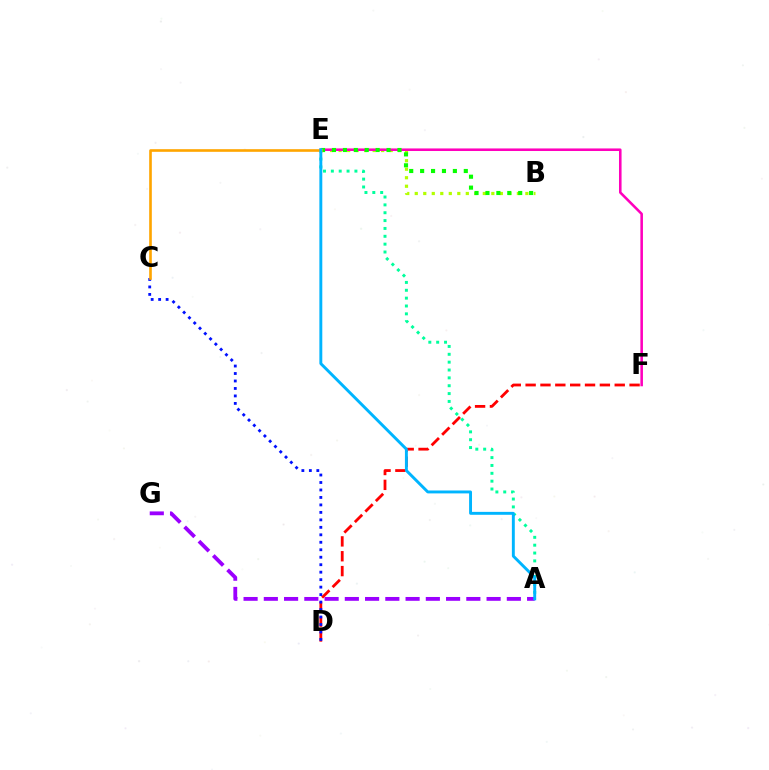{('D', 'F'): [{'color': '#ff0000', 'line_style': 'dashed', 'thickness': 2.02}], ('B', 'E'): [{'color': '#b3ff00', 'line_style': 'dotted', 'thickness': 2.31}, {'color': '#08ff00', 'line_style': 'dotted', 'thickness': 2.97}], ('A', 'E'): [{'color': '#00ff9d', 'line_style': 'dotted', 'thickness': 2.13}, {'color': '#00b5ff', 'line_style': 'solid', 'thickness': 2.1}], ('C', 'D'): [{'color': '#0010ff', 'line_style': 'dotted', 'thickness': 2.03}], ('E', 'F'): [{'color': '#ff00bd', 'line_style': 'solid', 'thickness': 1.85}], ('A', 'G'): [{'color': '#9b00ff', 'line_style': 'dashed', 'thickness': 2.75}], ('C', 'E'): [{'color': '#ffa500', 'line_style': 'solid', 'thickness': 1.9}]}